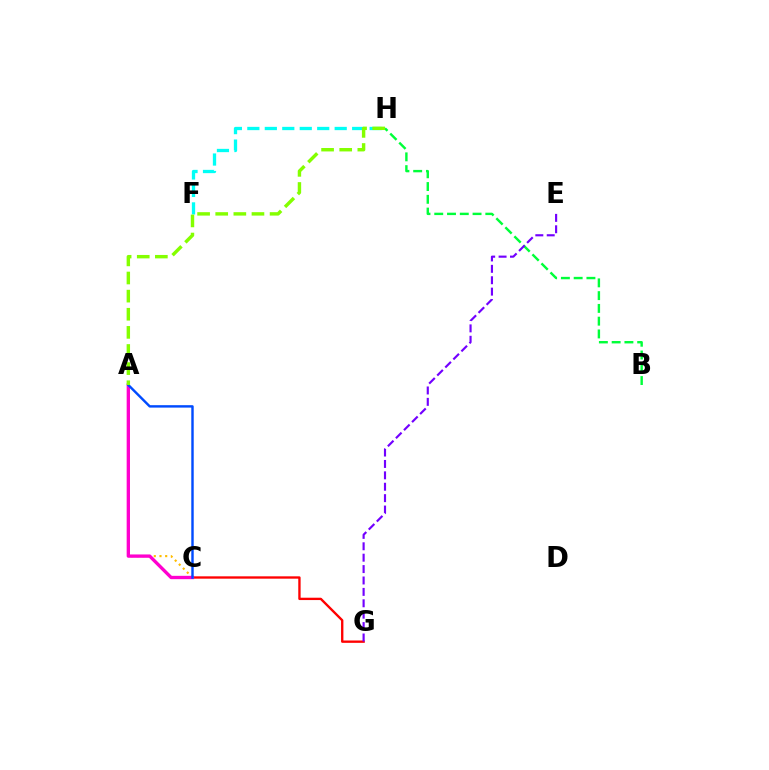{('B', 'H'): [{'color': '#00ff39', 'line_style': 'dashed', 'thickness': 1.73}], ('C', 'G'): [{'color': '#ff0000', 'line_style': 'solid', 'thickness': 1.69}], ('A', 'C'): [{'color': '#ffbd00', 'line_style': 'dotted', 'thickness': 1.54}, {'color': '#ff00cf', 'line_style': 'solid', 'thickness': 2.4}, {'color': '#004bff', 'line_style': 'solid', 'thickness': 1.74}], ('F', 'H'): [{'color': '#00fff6', 'line_style': 'dashed', 'thickness': 2.37}], ('A', 'H'): [{'color': '#84ff00', 'line_style': 'dashed', 'thickness': 2.46}], ('E', 'G'): [{'color': '#7200ff', 'line_style': 'dashed', 'thickness': 1.55}]}